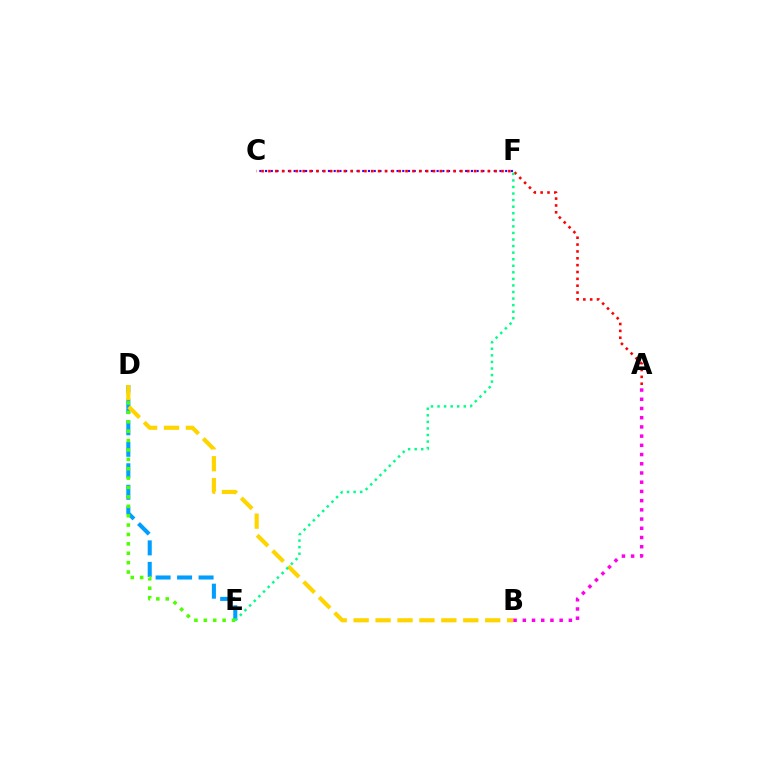{('C', 'F'): [{'color': '#3700ff', 'line_style': 'dotted', 'thickness': 1.55}], ('A', 'C'): [{'color': '#ff0000', 'line_style': 'dotted', 'thickness': 1.86}], ('D', 'E'): [{'color': '#009eff', 'line_style': 'dashed', 'thickness': 2.92}, {'color': '#4fff00', 'line_style': 'dotted', 'thickness': 2.55}], ('B', 'D'): [{'color': '#ffd500', 'line_style': 'dashed', 'thickness': 2.98}], ('A', 'B'): [{'color': '#ff00ed', 'line_style': 'dotted', 'thickness': 2.5}], ('E', 'F'): [{'color': '#00ff86', 'line_style': 'dotted', 'thickness': 1.78}]}